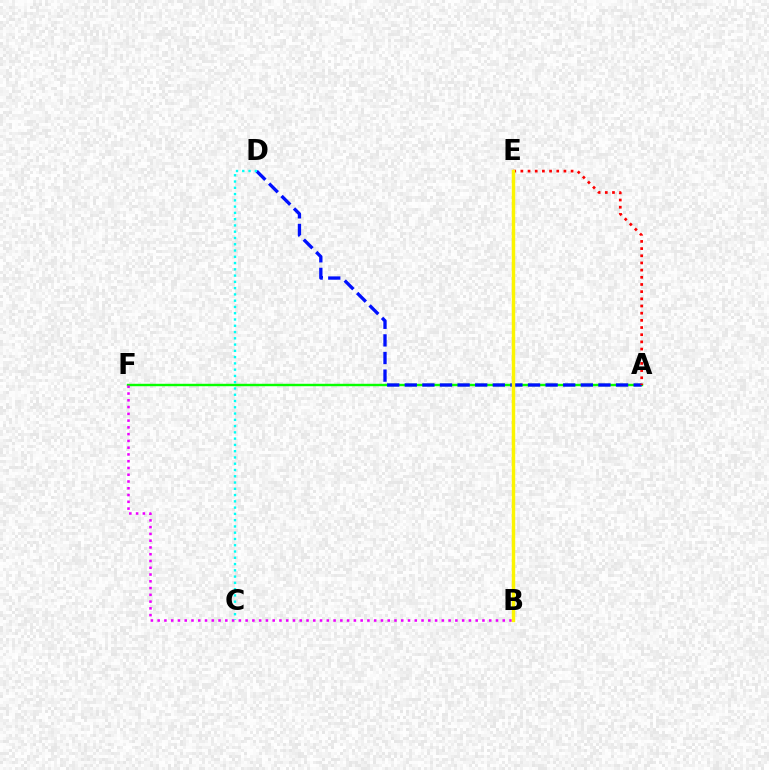{('A', 'F'): [{'color': '#08ff00', 'line_style': 'solid', 'thickness': 1.75}], ('B', 'F'): [{'color': '#ee00ff', 'line_style': 'dotted', 'thickness': 1.84}], ('A', 'D'): [{'color': '#0010ff', 'line_style': 'dashed', 'thickness': 2.39}], ('A', 'E'): [{'color': '#ff0000', 'line_style': 'dotted', 'thickness': 1.95}], ('B', 'E'): [{'color': '#fcf500', 'line_style': 'solid', 'thickness': 2.47}], ('C', 'D'): [{'color': '#00fff6', 'line_style': 'dotted', 'thickness': 1.7}]}